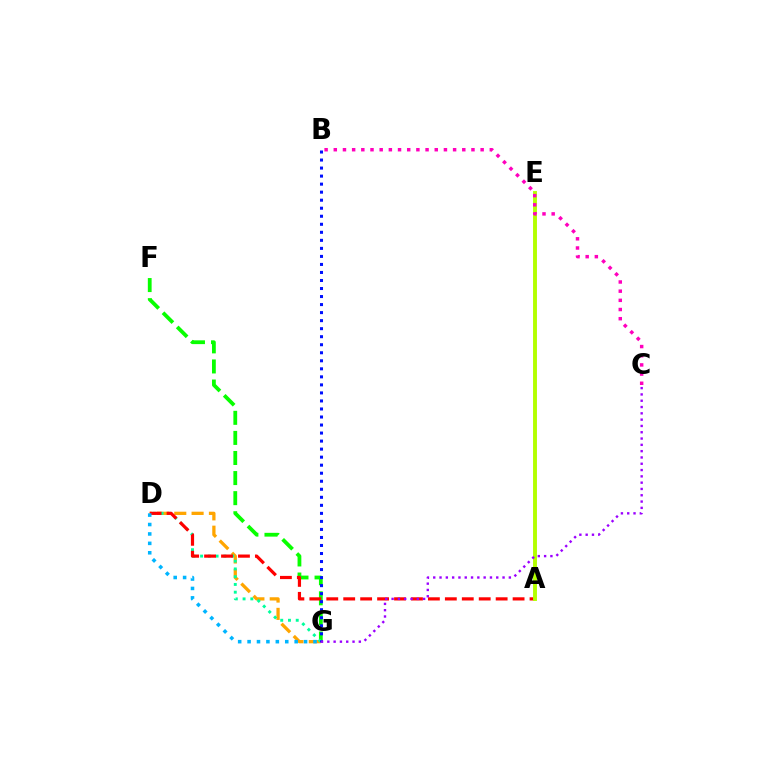{('D', 'G'): [{'color': '#ffa500', 'line_style': 'dashed', 'thickness': 2.35}, {'color': '#00ff9d', 'line_style': 'dotted', 'thickness': 2.11}, {'color': '#00b5ff', 'line_style': 'dotted', 'thickness': 2.56}], ('F', 'G'): [{'color': '#08ff00', 'line_style': 'dashed', 'thickness': 2.73}], ('A', 'D'): [{'color': '#ff0000', 'line_style': 'dashed', 'thickness': 2.3}], ('B', 'G'): [{'color': '#0010ff', 'line_style': 'dotted', 'thickness': 2.18}], ('A', 'E'): [{'color': '#b3ff00', 'line_style': 'solid', 'thickness': 2.81}], ('B', 'C'): [{'color': '#ff00bd', 'line_style': 'dotted', 'thickness': 2.49}], ('C', 'G'): [{'color': '#9b00ff', 'line_style': 'dotted', 'thickness': 1.71}]}